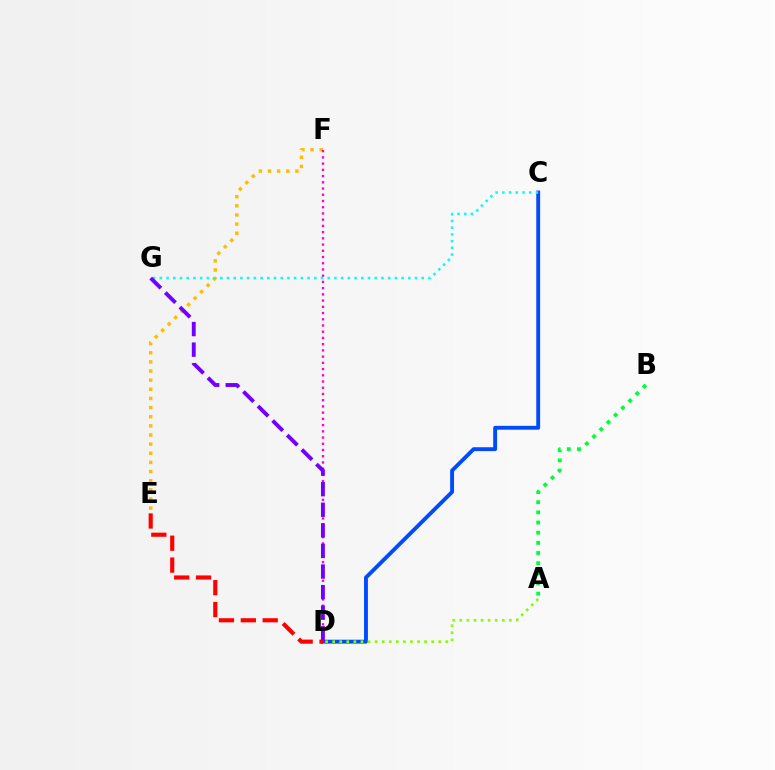{('E', 'F'): [{'color': '#ffbd00', 'line_style': 'dotted', 'thickness': 2.48}], ('C', 'D'): [{'color': '#004bff', 'line_style': 'solid', 'thickness': 2.79}], ('D', 'F'): [{'color': '#ff00cf', 'line_style': 'dotted', 'thickness': 1.69}], ('C', 'G'): [{'color': '#00fff6', 'line_style': 'dotted', 'thickness': 1.82}], ('A', 'D'): [{'color': '#84ff00', 'line_style': 'dotted', 'thickness': 1.92}], ('D', 'G'): [{'color': '#7200ff', 'line_style': 'dashed', 'thickness': 2.8}], ('D', 'E'): [{'color': '#ff0000', 'line_style': 'dashed', 'thickness': 2.97}], ('A', 'B'): [{'color': '#00ff39', 'line_style': 'dotted', 'thickness': 2.76}]}